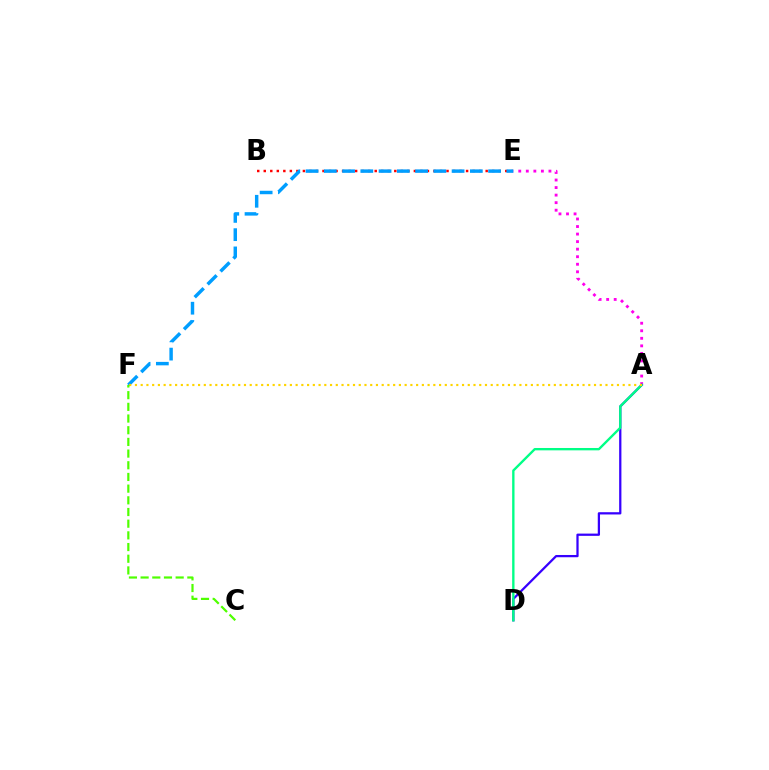{('B', 'E'): [{'color': '#ff0000', 'line_style': 'dotted', 'thickness': 1.77}], ('A', 'E'): [{'color': '#ff00ed', 'line_style': 'dotted', 'thickness': 2.05}], ('E', 'F'): [{'color': '#009eff', 'line_style': 'dashed', 'thickness': 2.48}], ('A', 'D'): [{'color': '#3700ff', 'line_style': 'solid', 'thickness': 1.62}, {'color': '#00ff86', 'line_style': 'solid', 'thickness': 1.7}], ('A', 'F'): [{'color': '#ffd500', 'line_style': 'dotted', 'thickness': 1.56}], ('C', 'F'): [{'color': '#4fff00', 'line_style': 'dashed', 'thickness': 1.59}]}